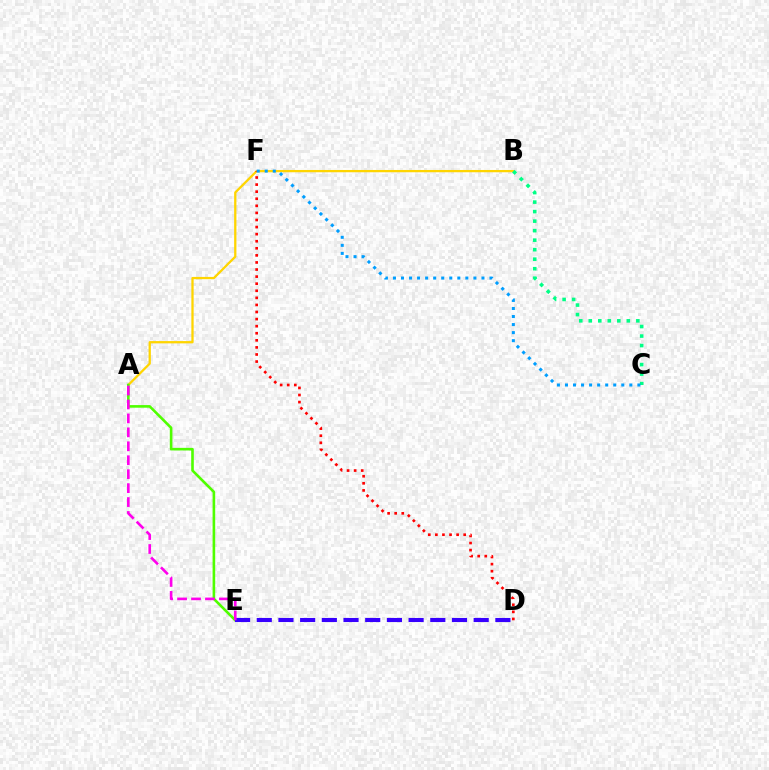{('A', 'B'): [{'color': '#ffd500', 'line_style': 'solid', 'thickness': 1.64}], ('A', 'E'): [{'color': '#4fff00', 'line_style': 'solid', 'thickness': 1.88}, {'color': '#ff00ed', 'line_style': 'dashed', 'thickness': 1.89}], ('D', 'E'): [{'color': '#3700ff', 'line_style': 'dashed', 'thickness': 2.95}], ('B', 'C'): [{'color': '#00ff86', 'line_style': 'dotted', 'thickness': 2.59}], ('D', 'F'): [{'color': '#ff0000', 'line_style': 'dotted', 'thickness': 1.92}], ('C', 'F'): [{'color': '#009eff', 'line_style': 'dotted', 'thickness': 2.19}]}